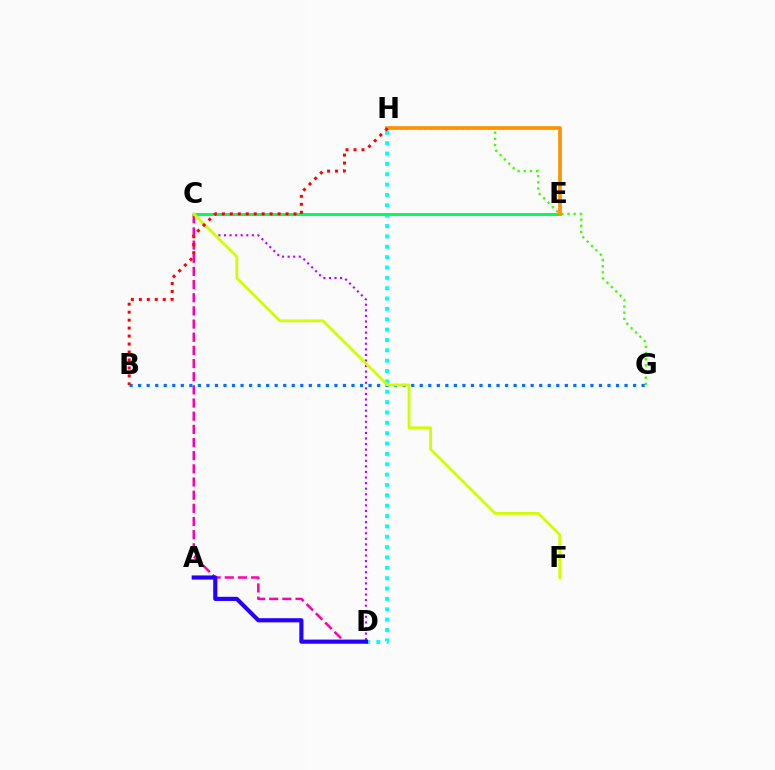{('C', 'D'): [{'color': '#ff00ac', 'line_style': 'dashed', 'thickness': 1.79}, {'color': '#b900ff', 'line_style': 'dotted', 'thickness': 1.51}], ('G', 'H'): [{'color': '#3dff00', 'line_style': 'dotted', 'thickness': 1.67}], ('D', 'H'): [{'color': '#00fff6', 'line_style': 'dotted', 'thickness': 2.81}], ('B', 'G'): [{'color': '#0074ff', 'line_style': 'dotted', 'thickness': 2.32}], ('C', 'E'): [{'color': '#00ff5c', 'line_style': 'solid', 'thickness': 2.16}], ('A', 'D'): [{'color': '#2500ff', 'line_style': 'solid', 'thickness': 2.98}], ('C', 'F'): [{'color': '#d1ff00', 'line_style': 'solid', 'thickness': 2.03}], ('E', 'H'): [{'color': '#ff9400', 'line_style': 'solid', 'thickness': 2.68}], ('B', 'H'): [{'color': '#ff0000', 'line_style': 'dotted', 'thickness': 2.16}]}